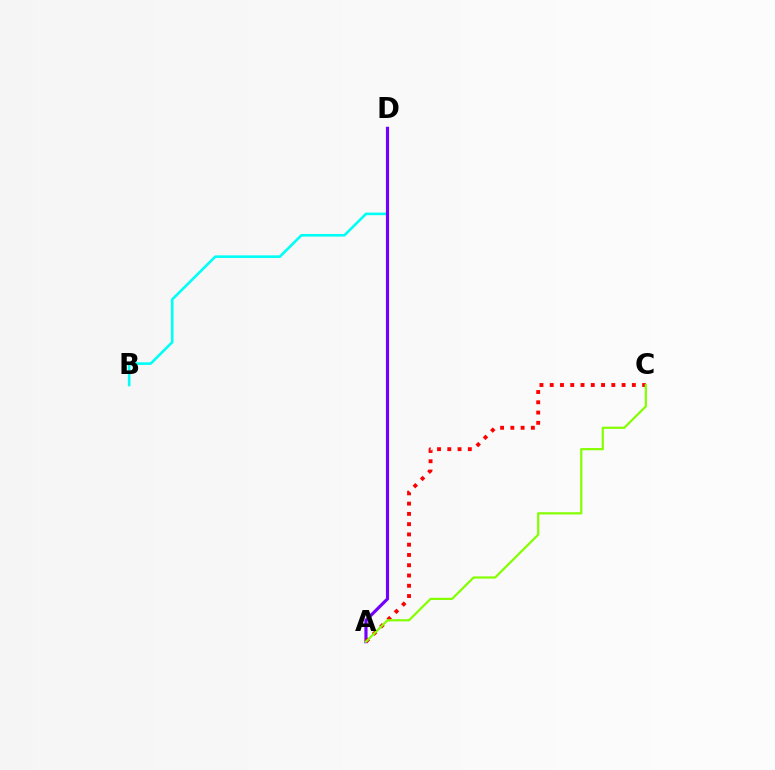{('B', 'D'): [{'color': '#00fff6', 'line_style': 'solid', 'thickness': 1.88}], ('A', 'D'): [{'color': '#7200ff', 'line_style': 'solid', 'thickness': 2.27}], ('A', 'C'): [{'color': '#ff0000', 'line_style': 'dotted', 'thickness': 2.79}, {'color': '#84ff00', 'line_style': 'solid', 'thickness': 1.59}]}